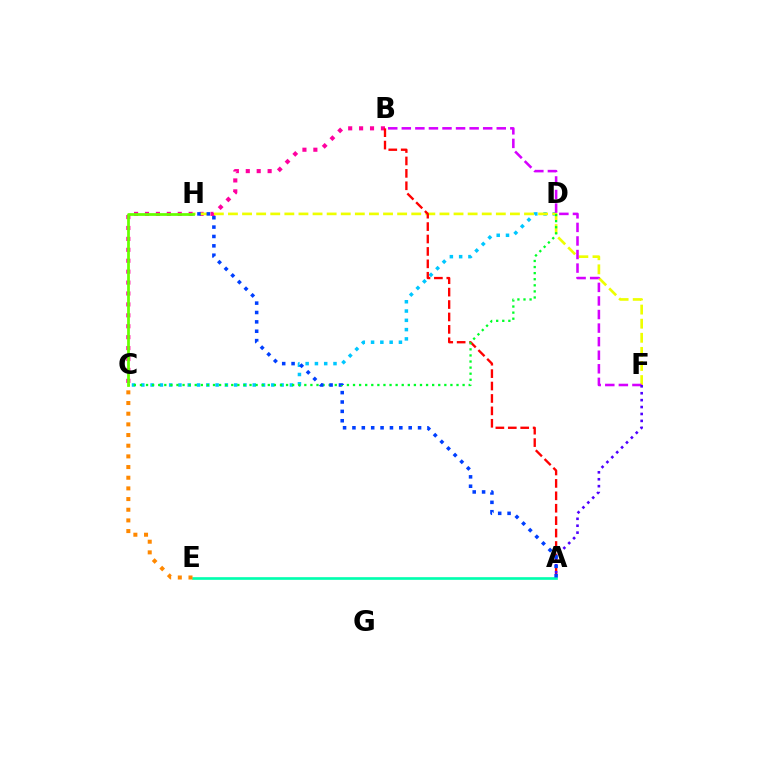{('C', 'D'): [{'color': '#00c7ff', 'line_style': 'dotted', 'thickness': 2.52}, {'color': '#00ff27', 'line_style': 'dotted', 'thickness': 1.65}], ('B', 'C'): [{'color': '#ff00a0', 'line_style': 'dotted', 'thickness': 2.97}], ('F', 'H'): [{'color': '#eeff00', 'line_style': 'dashed', 'thickness': 1.92}], ('B', 'F'): [{'color': '#d600ff', 'line_style': 'dashed', 'thickness': 1.84}], ('A', 'B'): [{'color': '#ff0000', 'line_style': 'dashed', 'thickness': 1.69}], ('A', 'F'): [{'color': '#4f00ff', 'line_style': 'dotted', 'thickness': 1.88}], ('C', 'H'): [{'color': '#66ff00', 'line_style': 'solid', 'thickness': 1.98}], ('A', 'E'): [{'color': '#00ffaf', 'line_style': 'solid', 'thickness': 1.92}], ('C', 'E'): [{'color': '#ff8800', 'line_style': 'dotted', 'thickness': 2.9}], ('A', 'H'): [{'color': '#003fff', 'line_style': 'dotted', 'thickness': 2.55}]}